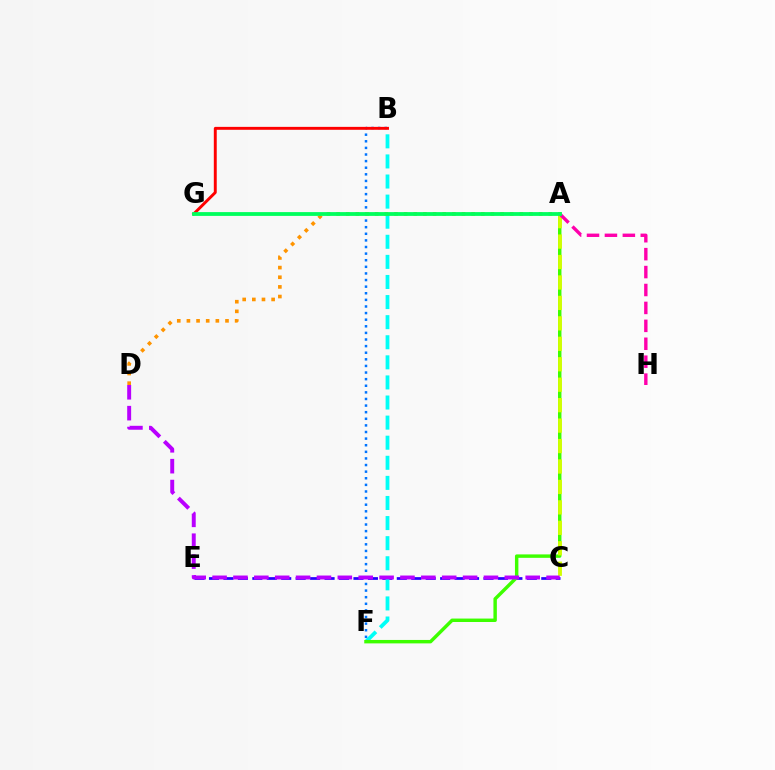{('C', 'E'): [{'color': '#2500ff', 'line_style': 'dashed', 'thickness': 1.96}], ('B', 'F'): [{'color': '#00fff6', 'line_style': 'dashed', 'thickness': 2.73}, {'color': '#0074ff', 'line_style': 'dotted', 'thickness': 1.8}], ('A', 'F'): [{'color': '#3dff00', 'line_style': 'solid', 'thickness': 2.47}], ('A', 'C'): [{'color': '#d1ff00', 'line_style': 'dashed', 'thickness': 2.78}], ('B', 'G'): [{'color': '#ff0000', 'line_style': 'solid', 'thickness': 2.1}], ('A', 'D'): [{'color': '#ff9400', 'line_style': 'dotted', 'thickness': 2.62}], ('A', 'H'): [{'color': '#ff00ac', 'line_style': 'dashed', 'thickness': 2.43}], ('C', 'D'): [{'color': '#b900ff', 'line_style': 'dashed', 'thickness': 2.84}], ('A', 'G'): [{'color': '#00ff5c', 'line_style': 'solid', 'thickness': 2.73}]}